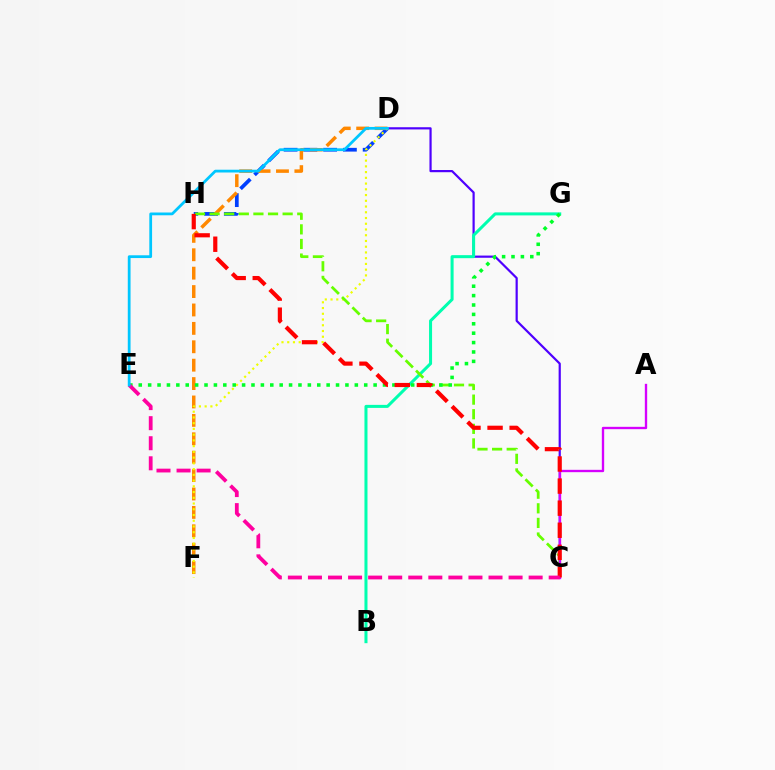{('D', 'H'): [{'color': '#003fff', 'line_style': 'dashed', 'thickness': 2.68}], ('C', 'D'): [{'color': '#4f00ff', 'line_style': 'solid', 'thickness': 1.58}], ('D', 'F'): [{'color': '#ff8800', 'line_style': 'dashed', 'thickness': 2.5}, {'color': '#eeff00', 'line_style': 'dotted', 'thickness': 1.56}], ('B', 'G'): [{'color': '#00ffaf', 'line_style': 'solid', 'thickness': 2.18}], ('C', 'H'): [{'color': '#66ff00', 'line_style': 'dashed', 'thickness': 1.98}, {'color': '#ff0000', 'line_style': 'dashed', 'thickness': 3.0}], ('A', 'C'): [{'color': '#d600ff', 'line_style': 'solid', 'thickness': 1.69}], ('E', 'G'): [{'color': '#00ff27', 'line_style': 'dotted', 'thickness': 2.55}], ('C', 'E'): [{'color': '#ff00a0', 'line_style': 'dashed', 'thickness': 2.73}], ('D', 'E'): [{'color': '#00c7ff', 'line_style': 'solid', 'thickness': 2.0}]}